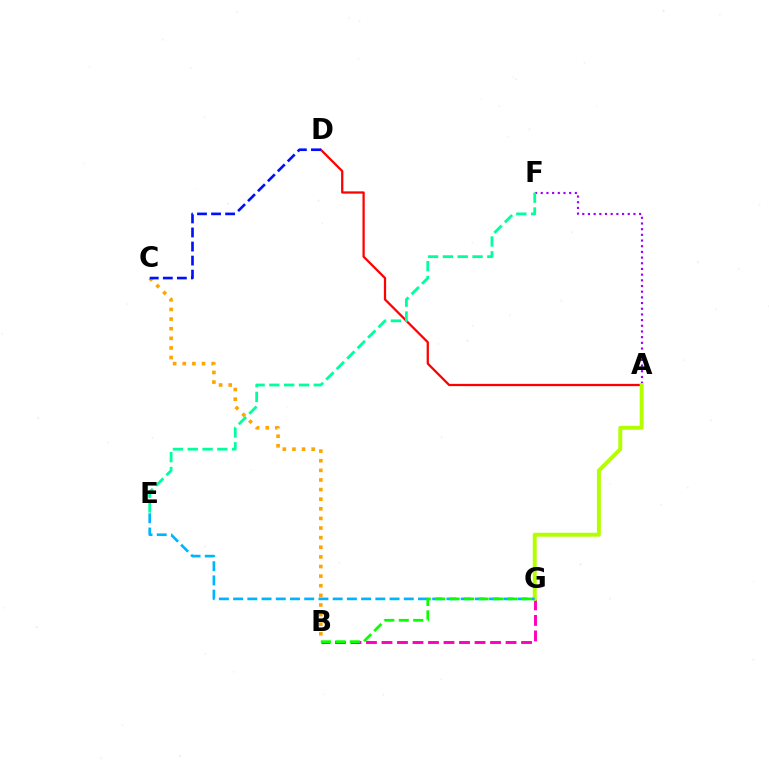{('A', 'D'): [{'color': '#ff0000', 'line_style': 'solid', 'thickness': 1.63}], ('A', 'F'): [{'color': '#9b00ff', 'line_style': 'dotted', 'thickness': 1.54}], ('B', 'G'): [{'color': '#ff00bd', 'line_style': 'dashed', 'thickness': 2.11}, {'color': '#08ff00', 'line_style': 'dashed', 'thickness': 1.96}], ('B', 'C'): [{'color': '#ffa500', 'line_style': 'dotted', 'thickness': 2.61}], ('C', 'D'): [{'color': '#0010ff', 'line_style': 'dashed', 'thickness': 1.91}], ('E', 'F'): [{'color': '#00ff9d', 'line_style': 'dashed', 'thickness': 2.01}], ('A', 'G'): [{'color': '#b3ff00', 'line_style': 'solid', 'thickness': 2.84}], ('E', 'G'): [{'color': '#00b5ff', 'line_style': 'dashed', 'thickness': 1.93}]}